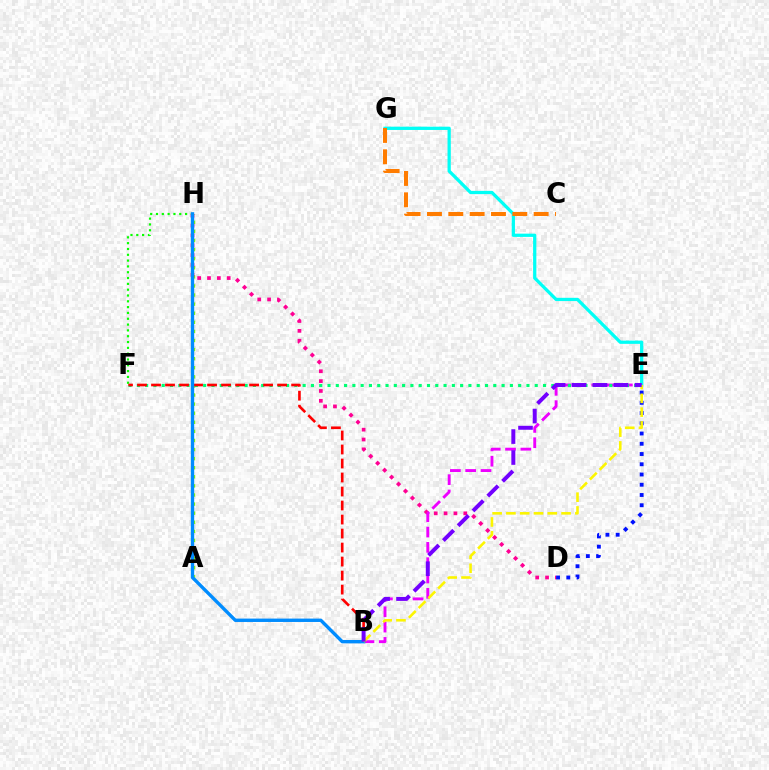{('A', 'H'): [{'color': '#84ff00', 'line_style': 'dotted', 'thickness': 2.47}], ('D', 'H'): [{'color': '#ff0094', 'line_style': 'dotted', 'thickness': 2.68}], ('F', 'H'): [{'color': '#08ff00', 'line_style': 'dotted', 'thickness': 1.58}], ('E', 'G'): [{'color': '#00fff6', 'line_style': 'solid', 'thickness': 2.34}], ('B', 'E'): [{'color': '#ee00ff', 'line_style': 'dashed', 'thickness': 2.08}, {'color': '#fcf500', 'line_style': 'dashed', 'thickness': 1.87}, {'color': '#7200ff', 'line_style': 'dashed', 'thickness': 2.85}], ('D', 'E'): [{'color': '#0010ff', 'line_style': 'dotted', 'thickness': 2.78}], ('E', 'F'): [{'color': '#00ff74', 'line_style': 'dotted', 'thickness': 2.25}], ('C', 'G'): [{'color': '#ff7c00', 'line_style': 'dashed', 'thickness': 2.9}], ('B', 'F'): [{'color': '#ff0000', 'line_style': 'dashed', 'thickness': 1.9}], ('B', 'H'): [{'color': '#008cff', 'line_style': 'solid', 'thickness': 2.43}]}